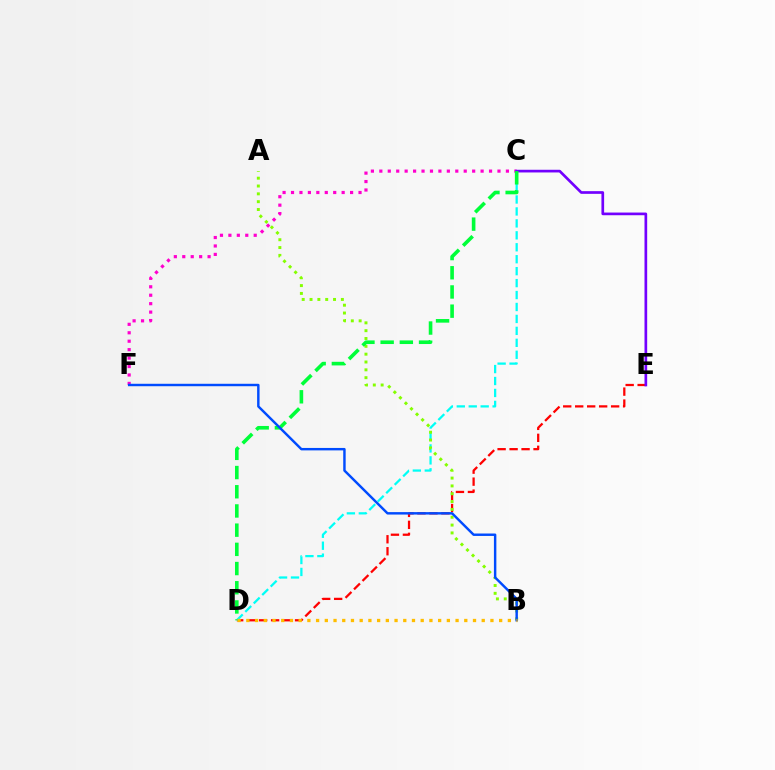{('D', 'E'): [{'color': '#ff0000', 'line_style': 'dashed', 'thickness': 1.63}], ('C', 'F'): [{'color': '#ff00cf', 'line_style': 'dotted', 'thickness': 2.29}], ('C', 'D'): [{'color': '#00fff6', 'line_style': 'dashed', 'thickness': 1.62}, {'color': '#00ff39', 'line_style': 'dashed', 'thickness': 2.61}], ('C', 'E'): [{'color': '#7200ff', 'line_style': 'solid', 'thickness': 1.93}], ('A', 'B'): [{'color': '#84ff00', 'line_style': 'dotted', 'thickness': 2.13}], ('B', 'F'): [{'color': '#004bff', 'line_style': 'solid', 'thickness': 1.76}], ('B', 'D'): [{'color': '#ffbd00', 'line_style': 'dotted', 'thickness': 2.37}]}